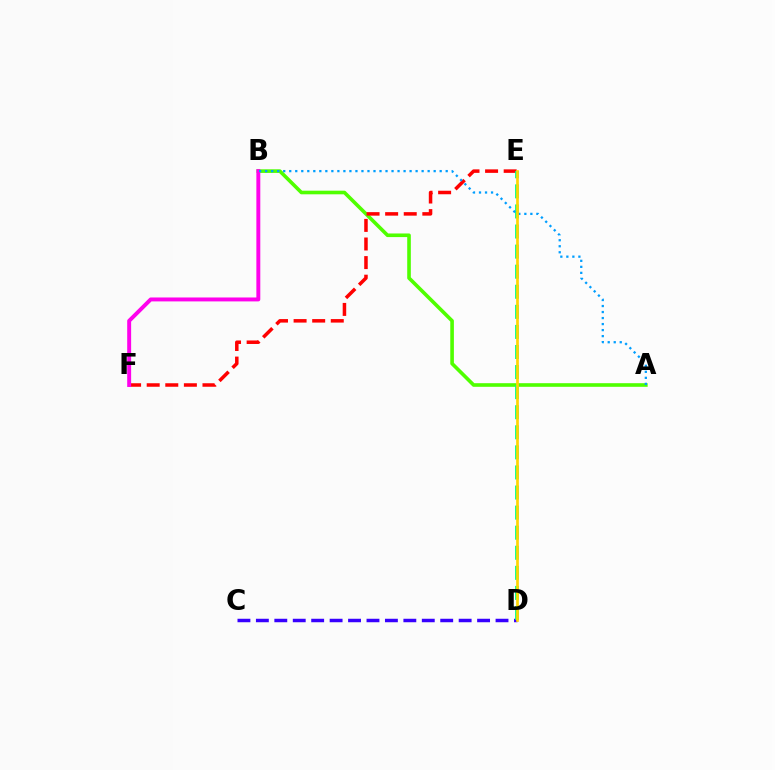{('A', 'B'): [{'color': '#4fff00', 'line_style': 'solid', 'thickness': 2.6}, {'color': '#009eff', 'line_style': 'dotted', 'thickness': 1.64}], ('C', 'D'): [{'color': '#3700ff', 'line_style': 'dashed', 'thickness': 2.5}], ('E', 'F'): [{'color': '#ff0000', 'line_style': 'dashed', 'thickness': 2.53}], ('B', 'F'): [{'color': '#ff00ed', 'line_style': 'solid', 'thickness': 2.83}], ('D', 'E'): [{'color': '#00ff86', 'line_style': 'dashed', 'thickness': 2.73}, {'color': '#ffd500', 'line_style': 'solid', 'thickness': 1.94}]}